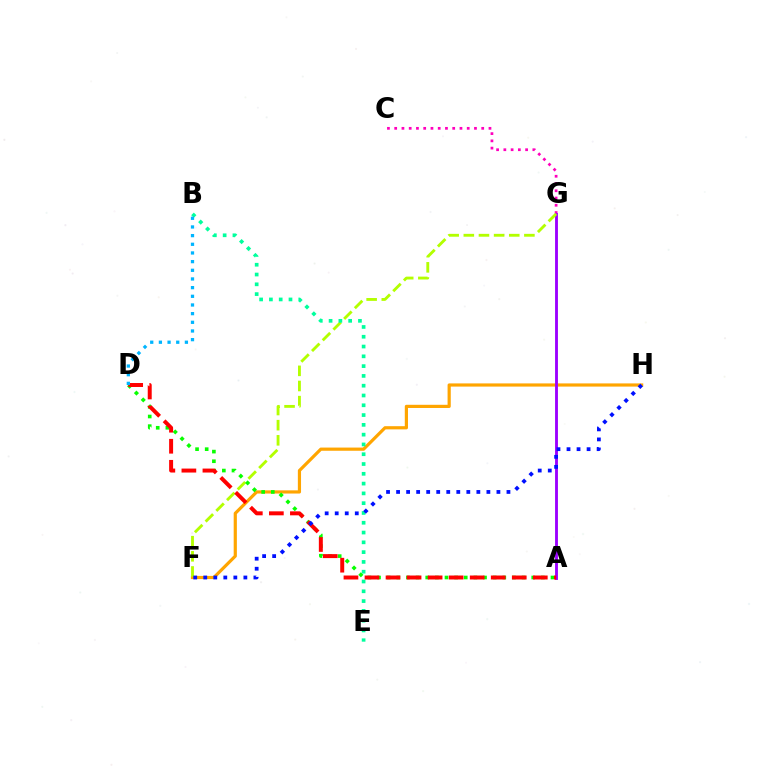{('C', 'G'): [{'color': '#ff00bd', 'line_style': 'dotted', 'thickness': 1.97}], ('F', 'H'): [{'color': '#ffa500', 'line_style': 'solid', 'thickness': 2.3}, {'color': '#0010ff', 'line_style': 'dotted', 'thickness': 2.73}], ('A', 'G'): [{'color': '#9b00ff', 'line_style': 'solid', 'thickness': 2.06}], ('F', 'G'): [{'color': '#b3ff00', 'line_style': 'dashed', 'thickness': 2.06}], ('A', 'D'): [{'color': '#08ff00', 'line_style': 'dotted', 'thickness': 2.62}, {'color': '#ff0000', 'line_style': 'dashed', 'thickness': 2.86}], ('B', 'E'): [{'color': '#00ff9d', 'line_style': 'dotted', 'thickness': 2.66}], ('B', 'D'): [{'color': '#00b5ff', 'line_style': 'dotted', 'thickness': 2.36}]}